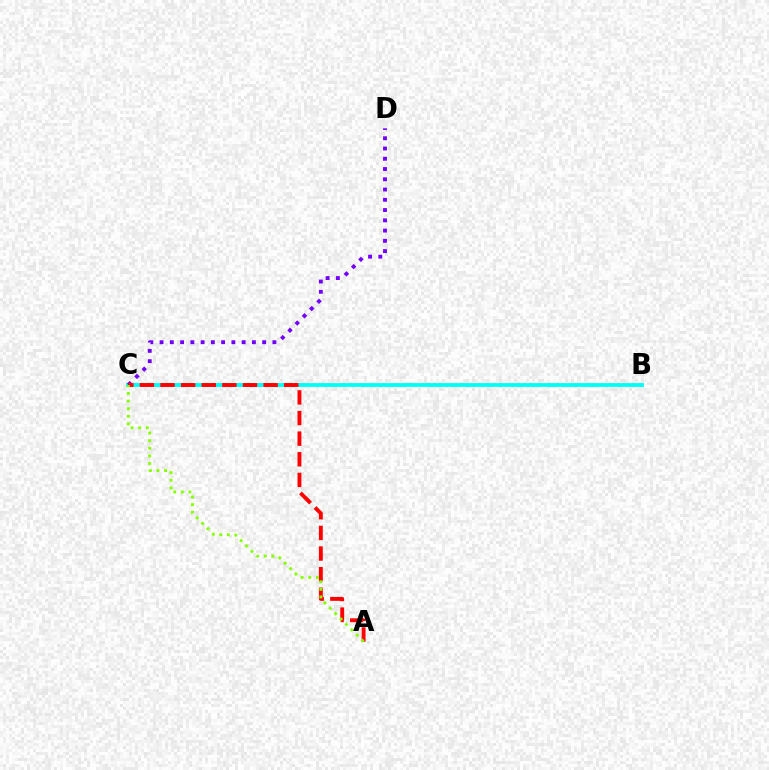{('B', 'C'): [{'color': '#00fff6', 'line_style': 'solid', 'thickness': 2.75}], ('C', 'D'): [{'color': '#7200ff', 'line_style': 'dotted', 'thickness': 2.79}], ('A', 'C'): [{'color': '#ff0000', 'line_style': 'dashed', 'thickness': 2.8}, {'color': '#84ff00', 'line_style': 'dotted', 'thickness': 2.07}]}